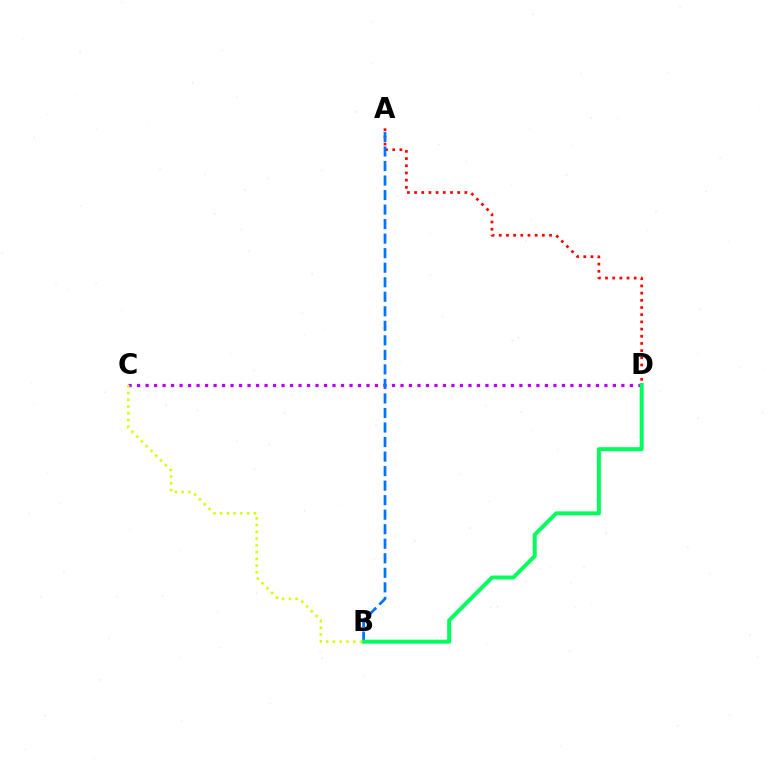{('C', 'D'): [{'color': '#b900ff', 'line_style': 'dotted', 'thickness': 2.31}], ('A', 'D'): [{'color': '#ff0000', 'line_style': 'dotted', 'thickness': 1.95}], ('A', 'B'): [{'color': '#0074ff', 'line_style': 'dashed', 'thickness': 1.97}], ('B', 'D'): [{'color': '#00ff5c', 'line_style': 'solid', 'thickness': 2.85}], ('B', 'C'): [{'color': '#d1ff00', 'line_style': 'dotted', 'thickness': 1.83}]}